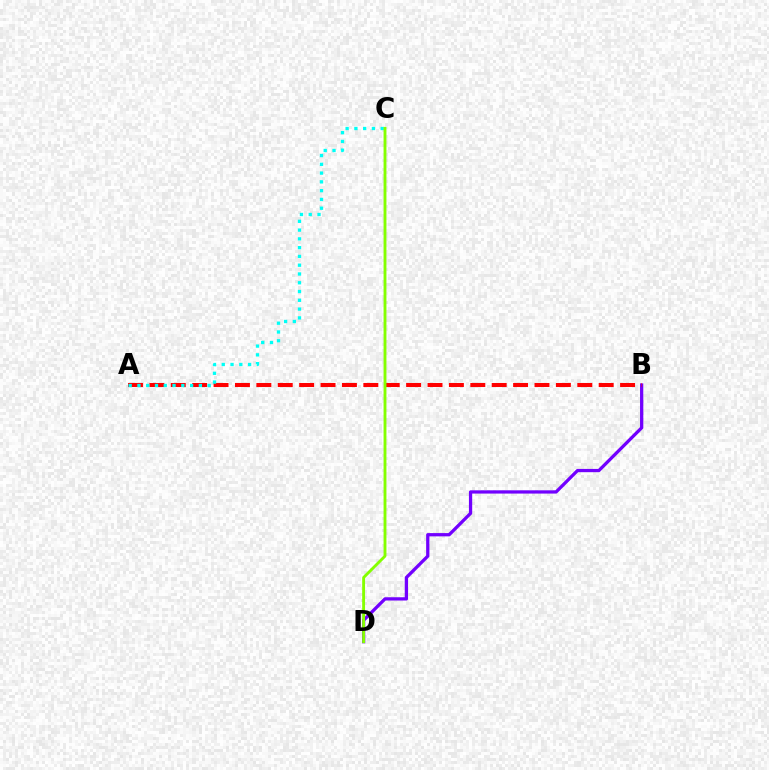{('B', 'D'): [{'color': '#7200ff', 'line_style': 'solid', 'thickness': 2.35}], ('A', 'B'): [{'color': '#ff0000', 'line_style': 'dashed', 'thickness': 2.91}], ('A', 'C'): [{'color': '#00fff6', 'line_style': 'dotted', 'thickness': 2.38}], ('C', 'D'): [{'color': '#84ff00', 'line_style': 'solid', 'thickness': 2.06}]}